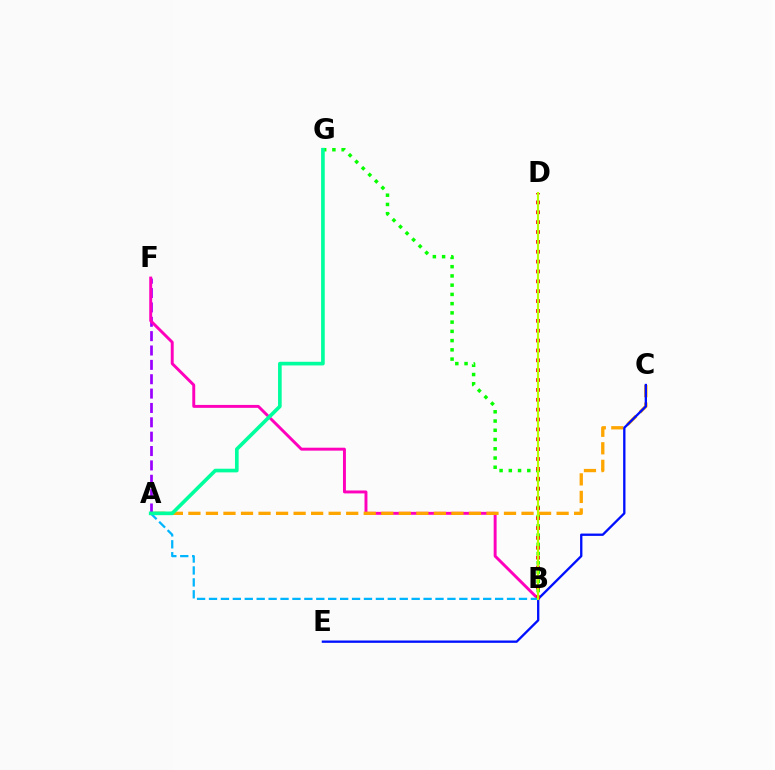{('A', 'F'): [{'color': '#9b00ff', 'line_style': 'dashed', 'thickness': 1.95}], ('B', 'F'): [{'color': '#ff00bd', 'line_style': 'solid', 'thickness': 2.11}], ('A', 'C'): [{'color': '#ffa500', 'line_style': 'dashed', 'thickness': 2.38}], ('B', 'G'): [{'color': '#08ff00', 'line_style': 'dotted', 'thickness': 2.51}], ('C', 'E'): [{'color': '#0010ff', 'line_style': 'solid', 'thickness': 1.68}], ('B', 'D'): [{'color': '#ff0000', 'line_style': 'dotted', 'thickness': 2.68}, {'color': '#b3ff00', 'line_style': 'solid', 'thickness': 1.54}], ('A', 'B'): [{'color': '#00b5ff', 'line_style': 'dashed', 'thickness': 1.62}], ('A', 'G'): [{'color': '#00ff9d', 'line_style': 'solid', 'thickness': 2.63}]}